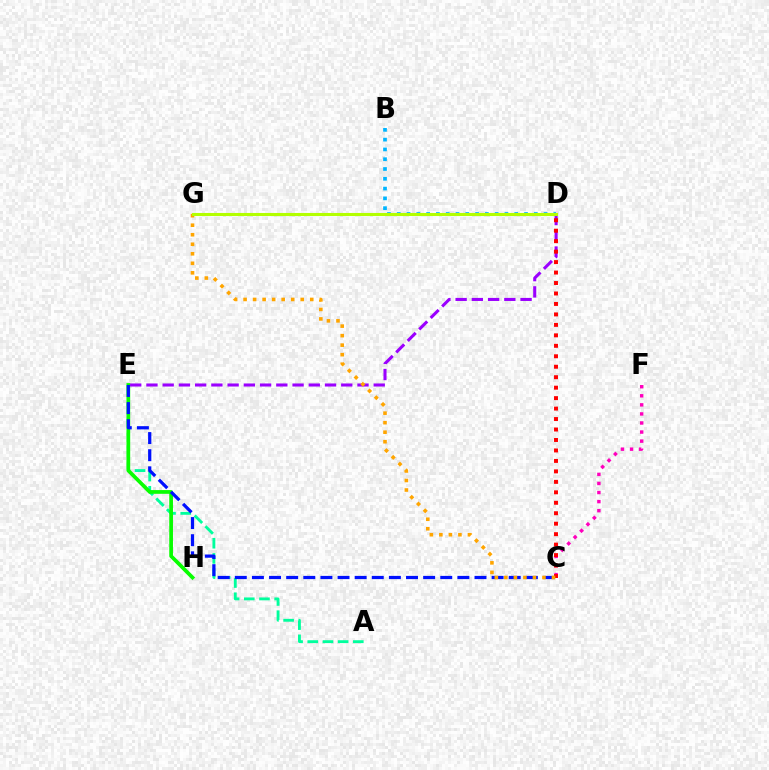{('A', 'E'): [{'color': '#00ff9d', 'line_style': 'dashed', 'thickness': 2.06}], ('E', 'H'): [{'color': '#08ff00', 'line_style': 'solid', 'thickness': 2.68}], ('D', 'E'): [{'color': '#9b00ff', 'line_style': 'dashed', 'thickness': 2.21}], ('C', 'F'): [{'color': '#ff00bd', 'line_style': 'dotted', 'thickness': 2.46}], ('B', 'D'): [{'color': '#00b5ff', 'line_style': 'dotted', 'thickness': 2.66}], ('C', 'E'): [{'color': '#0010ff', 'line_style': 'dashed', 'thickness': 2.33}], ('C', 'D'): [{'color': '#ff0000', 'line_style': 'dotted', 'thickness': 2.84}], ('C', 'G'): [{'color': '#ffa500', 'line_style': 'dotted', 'thickness': 2.59}], ('D', 'G'): [{'color': '#b3ff00', 'line_style': 'solid', 'thickness': 2.21}]}